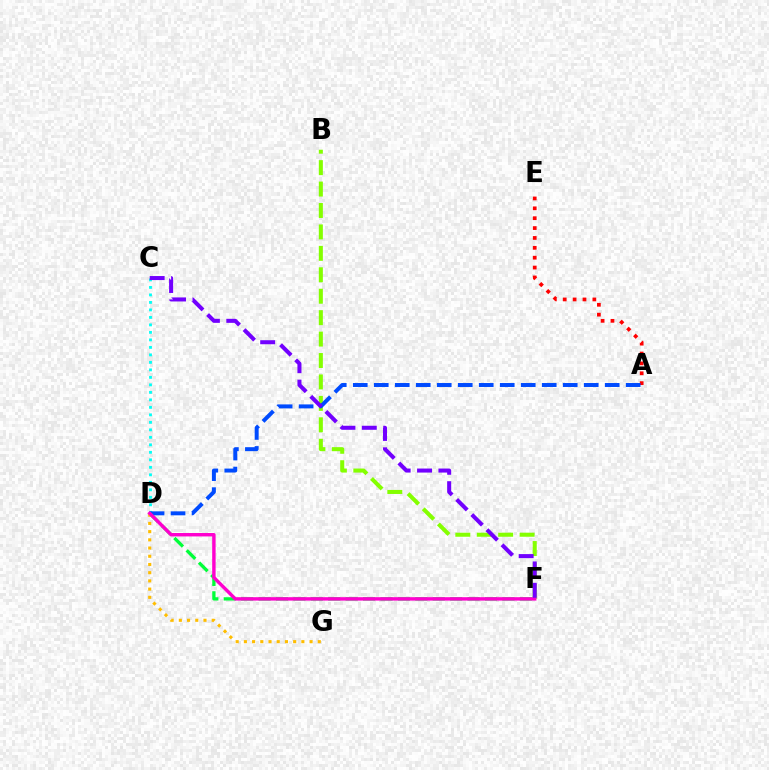{('B', 'F'): [{'color': '#84ff00', 'line_style': 'dashed', 'thickness': 2.91}], ('D', 'F'): [{'color': '#00ff39', 'line_style': 'dashed', 'thickness': 2.37}, {'color': '#ff00cf', 'line_style': 'solid', 'thickness': 2.46}], ('A', 'E'): [{'color': '#ff0000', 'line_style': 'dotted', 'thickness': 2.68}], ('D', 'G'): [{'color': '#ffbd00', 'line_style': 'dotted', 'thickness': 2.23}], ('C', 'D'): [{'color': '#00fff6', 'line_style': 'dotted', 'thickness': 2.04}], ('A', 'D'): [{'color': '#004bff', 'line_style': 'dashed', 'thickness': 2.85}], ('C', 'F'): [{'color': '#7200ff', 'line_style': 'dashed', 'thickness': 2.9}]}